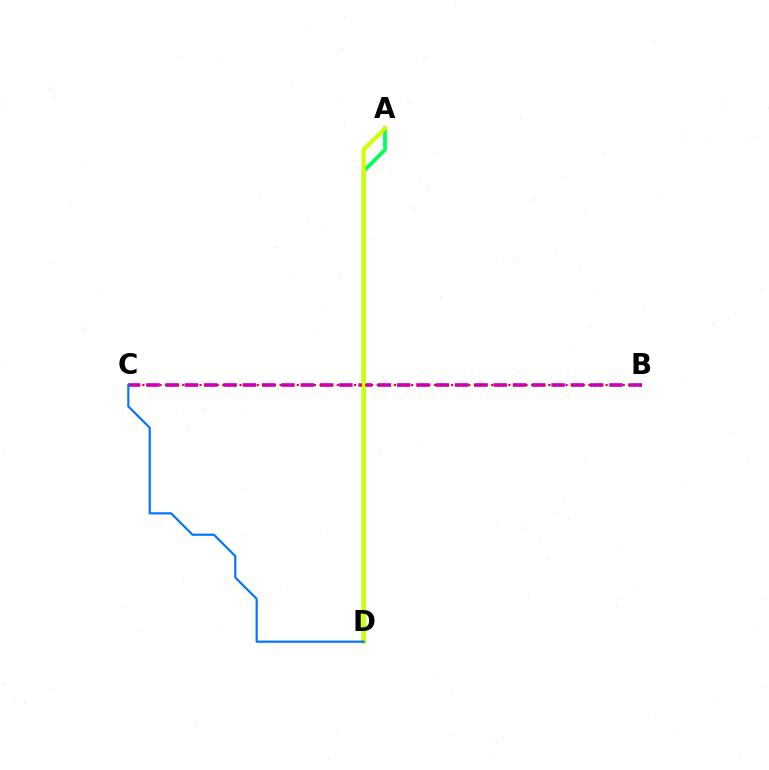{('A', 'D'): [{'color': '#00ff5c', 'line_style': 'solid', 'thickness': 2.72}, {'color': '#d1ff00', 'line_style': 'solid', 'thickness': 2.95}], ('B', 'C'): [{'color': '#b900ff', 'line_style': 'dashed', 'thickness': 2.62}, {'color': '#ff0000', 'line_style': 'dotted', 'thickness': 1.55}], ('C', 'D'): [{'color': '#0074ff', 'line_style': 'solid', 'thickness': 1.56}]}